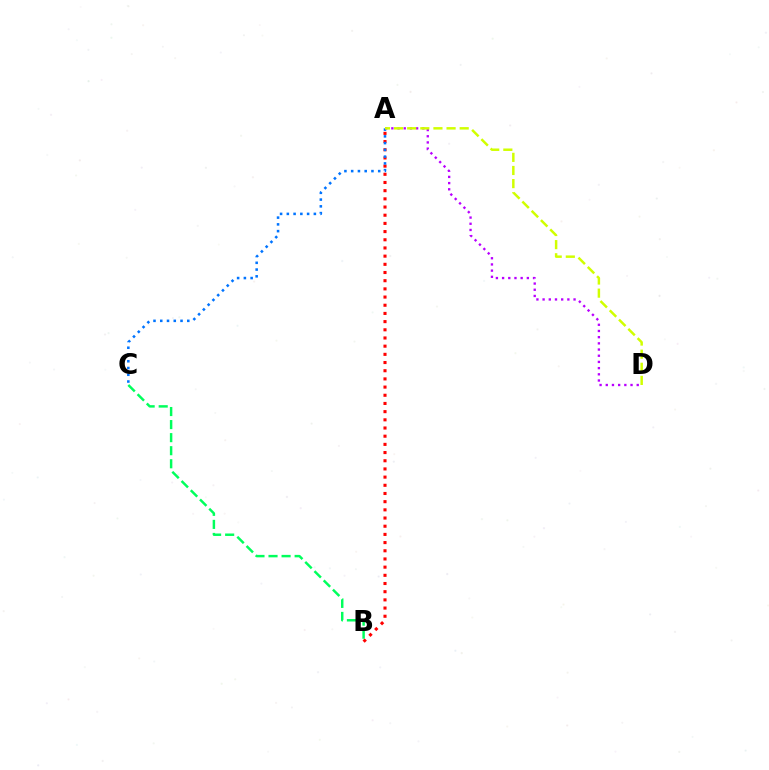{('A', 'B'): [{'color': '#ff0000', 'line_style': 'dotted', 'thickness': 2.22}], ('A', 'C'): [{'color': '#0074ff', 'line_style': 'dotted', 'thickness': 1.84}], ('A', 'D'): [{'color': '#b900ff', 'line_style': 'dotted', 'thickness': 1.68}, {'color': '#d1ff00', 'line_style': 'dashed', 'thickness': 1.78}], ('B', 'C'): [{'color': '#00ff5c', 'line_style': 'dashed', 'thickness': 1.77}]}